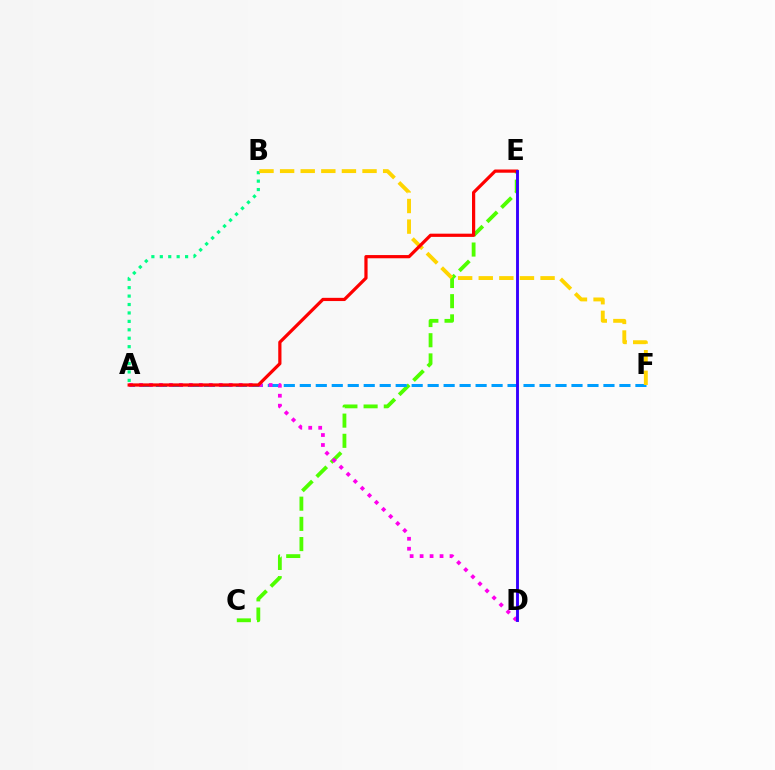{('C', 'E'): [{'color': '#4fff00', 'line_style': 'dashed', 'thickness': 2.74}], ('A', 'F'): [{'color': '#009eff', 'line_style': 'dashed', 'thickness': 2.17}], ('A', 'D'): [{'color': '#ff00ed', 'line_style': 'dotted', 'thickness': 2.71}], ('A', 'B'): [{'color': '#00ff86', 'line_style': 'dotted', 'thickness': 2.29}], ('B', 'F'): [{'color': '#ffd500', 'line_style': 'dashed', 'thickness': 2.8}], ('A', 'E'): [{'color': '#ff0000', 'line_style': 'solid', 'thickness': 2.31}], ('D', 'E'): [{'color': '#3700ff', 'line_style': 'solid', 'thickness': 2.08}]}